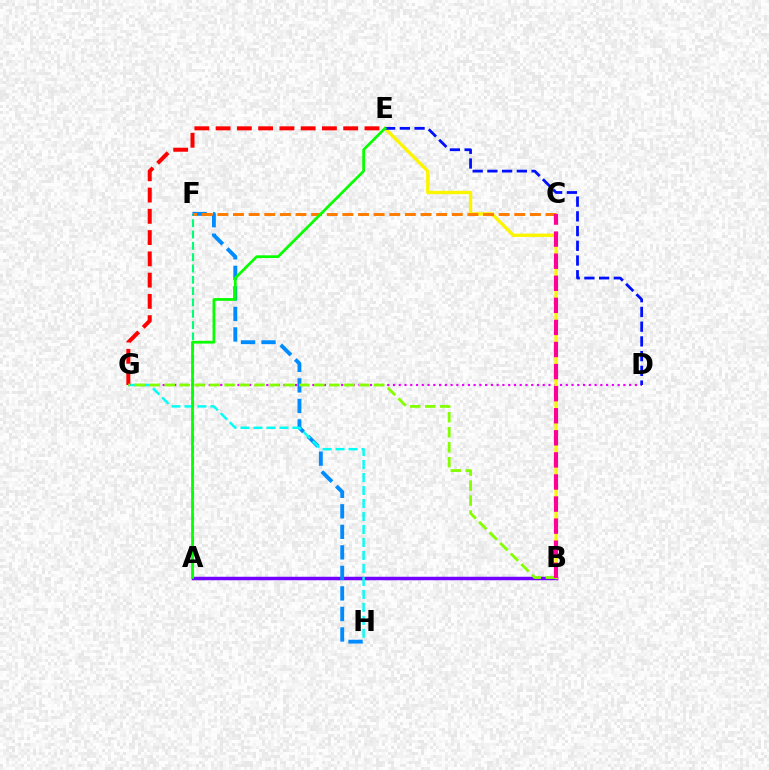{('A', 'B'): [{'color': '#7200ff', 'line_style': 'solid', 'thickness': 2.5}], ('A', 'F'): [{'color': '#00ff74', 'line_style': 'dashed', 'thickness': 1.54}], ('D', 'G'): [{'color': '#ee00ff', 'line_style': 'dotted', 'thickness': 1.56}], ('F', 'H'): [{'color': '#008cff', 'line_style': 'dashed', 'thickness': 2.79}], ('G', 'H'): [{'color': '#00fff6', 'line_style': 'dashed', 'thickness': 1.76}], ('B', 'E'): [{'color': '#fcf500', 'line_style': 'solid', 'thickness': 2.41}], ('D', 'E'): [{'color': '#0010ff', 'line_style': 'dashed', 'thickness': 2.0}], ('E', 'G'): [{'color': '#ff0000', 'line_style': 'dashed', 'thickness': 2.89}], ('C', 'F'): [{'color': '#ff7c00', 'line_style': 'dashed', 'thickness': 2.12}], ('B', 'G'): [{'color': '#84ff00', 'line_style': 'dashed', 'thickness': 2.03}], ('A', 'E'): [{'color': '#08ff00', 'line_style': 'solid', 'thickness': 1.96}], ('B', 'C'): [{'color': '#ff0094', 'line_style': 'dashed', 'thickness': 3.0}]}